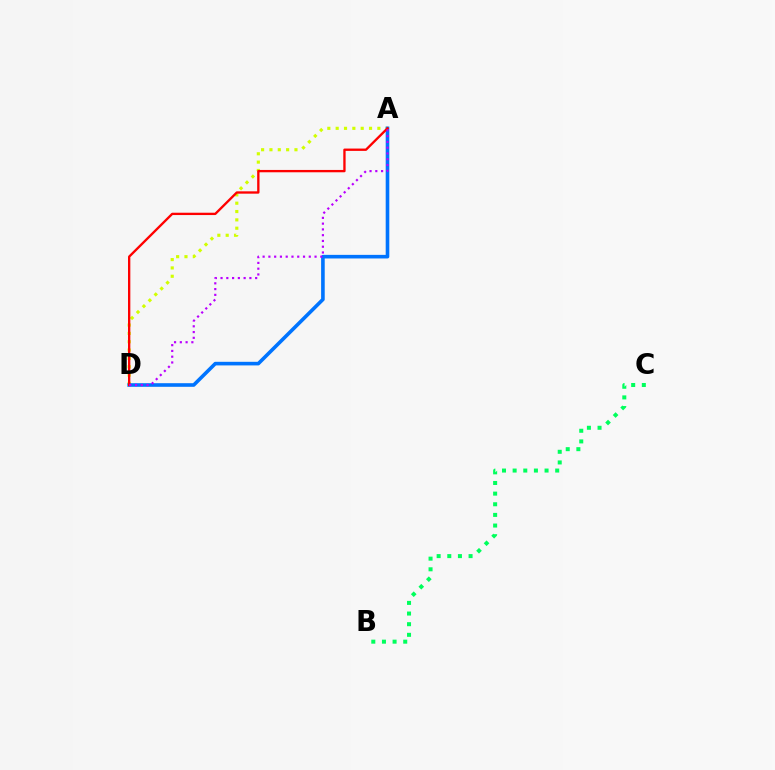{('A', 'D'): [{'color': '#d1ff00', 'line_style': 'dotted', 'thickness': 2.27}, {'color': '#0074ff', 'line_style': 'solid', 'thickness': 2.6}, {'color': '#ff0000', 'line_style': 'solid', 'thickness': 1.68}, {'color': '#b900ff', 'line_style': 'dotted', 'thickness': 1.57}], ('B', 'C'): [{'color': '#00ff5c', 'line_style': 'dotted', 'thickness': 2.89}]}